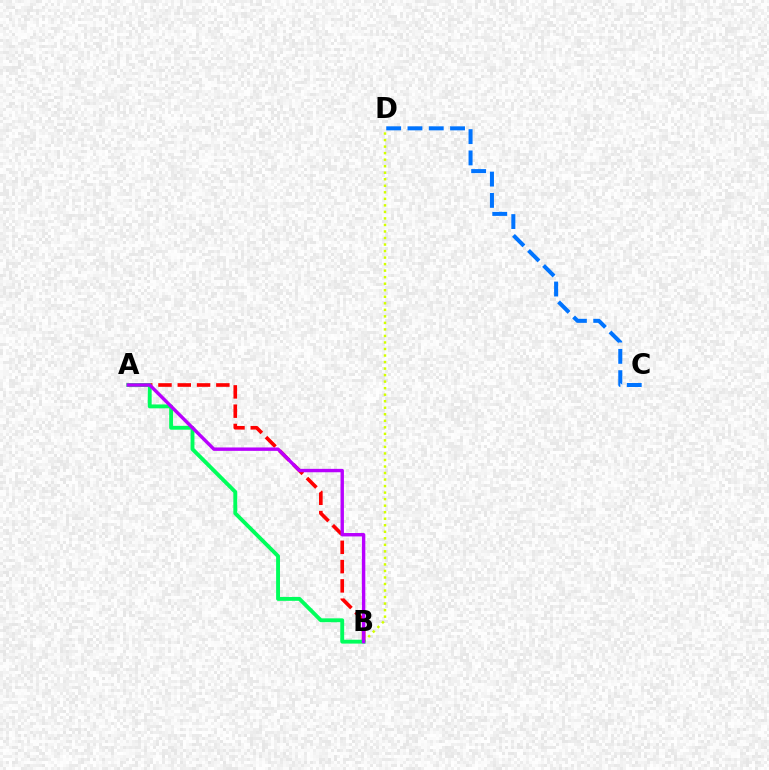{('A', 'B'): [{'color': '#ff0000', 'line_style': 'dashed', 'thickness': 2.62}, {'color': '#00ff5c', 'line_style': 'solid', 'thickness': 2.79}, {'color': '#b900ff', 'line_style': 'solid', 'thickness': 2.45}], ('B', 'D'): [{'color': '#d1ff00', 'line_style': 'dotted', 'thickness': 1.77}], ('C', 'D'): [{'color': '#0074ff', 'line_style': 'dashed', 'thickness': 2.89}]}